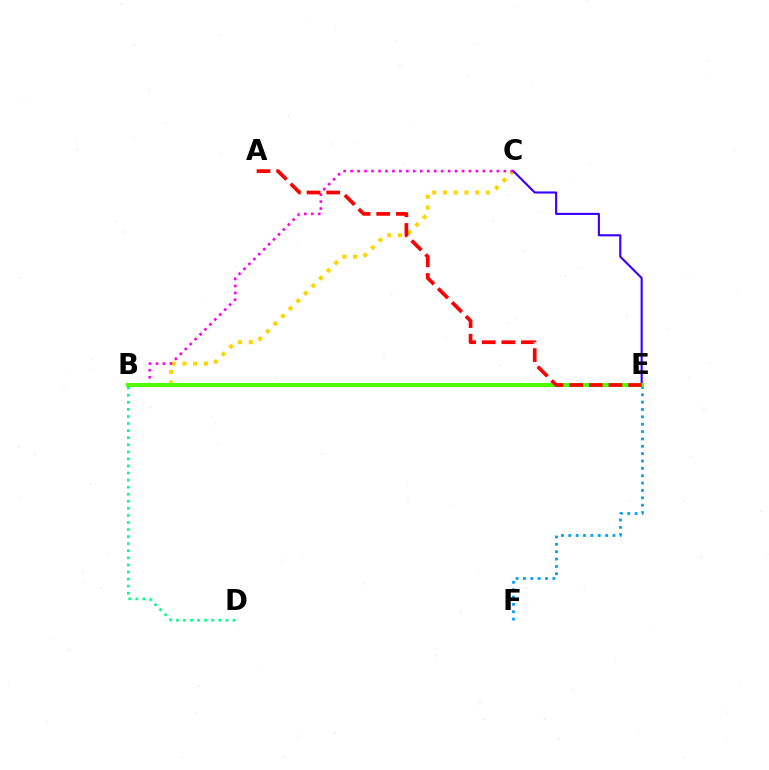{('B', 'C'): [{'color': '#ffd500', 'line_style': 'dotted', 'thickness': 2.92}, {'color': '#ff00ed', 'line_style': 'dotted', 'thickness': 1.89}], ('E', 'F'): [{'color': '#009eff', 'line_style': 'dotted', 'thickness': 2.0}], ('C', 'E'): [{'color': '#3700ff', 'line_style': 'solid', 'thickness': 1.53}], ('B', 'E'): [{'color': '#4fff00', 'line_style': 'solid', 'thickness': 2.95}], ('B', 'D'): [{'color': '#00ff86', 'line_style': 'dotted', 'thickness': 1.92}], ('A', 'E'): [{'color': '#ff0000', 'line_style': 'dashed', 'thickness': 2.67}]}